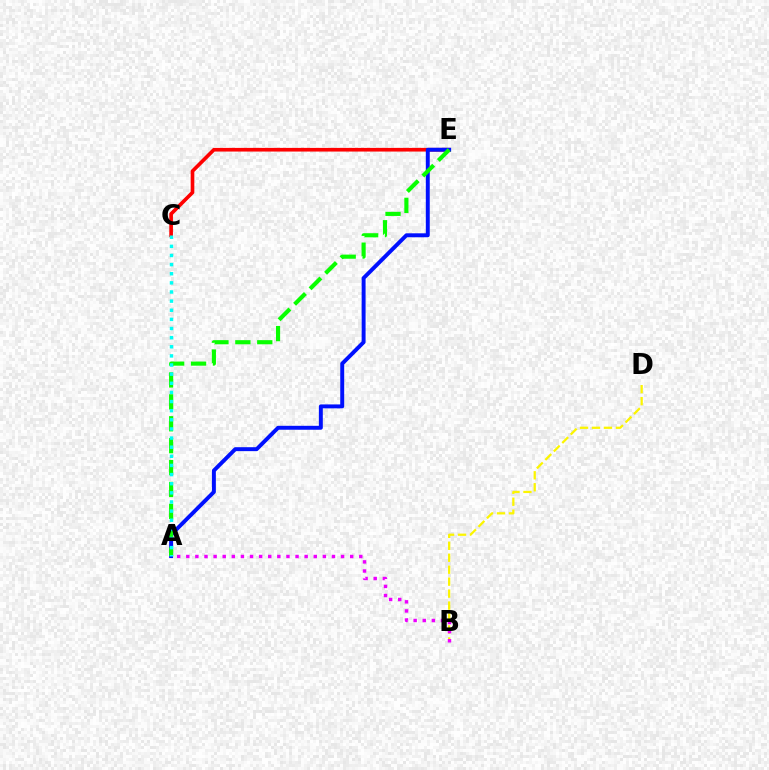{('B', 'D'): [{'color': '#fcf500', 'line_style': 'dashed', 'thickness': 1.62}], ('C', 'E'): [{'color': '#ff0000', 'line_style': 'solid', 'thickness': 2.63}], ('A', 'B'): [{'color': '#ee00ff', 'line_style': 'dotted', 'thickness': 2.47}], ('A', 'E'): [{'color': '#0010ff', 'line_style': 'solid', 'thickness': 2.83}, {'color': '#08ff00', 'line_style': 'dashed', 'thickness': 2.98}], ('A', 'C'): [{'color': '#00fff6', 'line_style': 'dotted', 'thickness': 2.48}]}